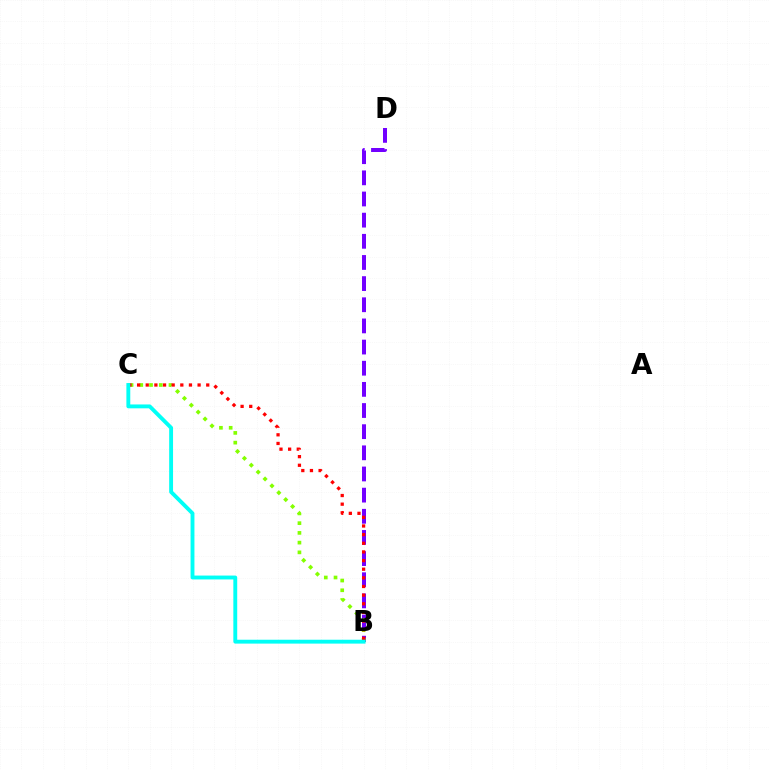{('B', 'D'): [{'color': '#7200ff', 'line_style': 'dashed', 'thickness': 2.87}], ('B', 'C'): [{'color': '#84ff00', 'line_style': 'dotted', 'thickness': 2.65}, {'color': '#ff0000', 'line_style': 'dotted', 'thickness': 2.35}, {'color': '#00fff6', 'line_style': 'solid', 'thickness': 2.79}]}